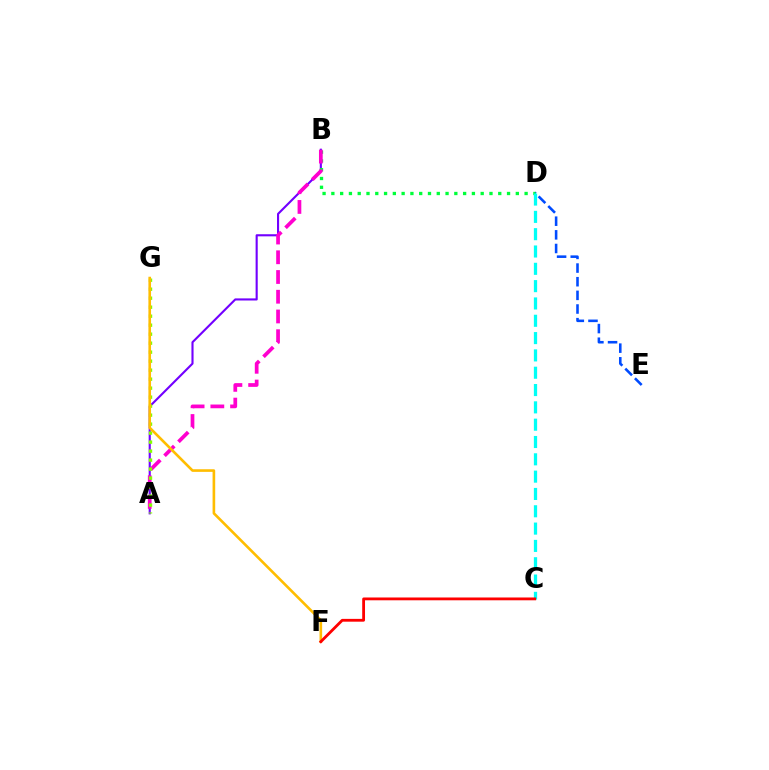{('A', 'B'): [{'color': '#7200ff', 'line_style': 'solid', 'thickness': 1.52}, {'color': '#ff00cf', 'line_style': 'dashed', 'thickness': 2.68}], ('D', 'E'): [{'color': '#004bff', 'line_style': 'dashed', 'thickness': 1.85}], ('B', 'D'): [{'color': '#00ff39', 'line_style': 'dotted', 'thickness': 2.39}], ('C', 'D'): [{'color': '#00fff6', 'line_style': 'dashed', 'thickness': 2.35}], ('A', 'G'): [{'color': '#84ff00', 'line_style': 'dotted', 'thickness': 2.44}], ('F', 'G'): [{'color': '#ffbd00', 'line_style': 'solid', 'thickness': 1.89}], ('C', 'F'): [{'color': '#ff0000', 'line_style': 'solid', 'thickness': 2.02}]}